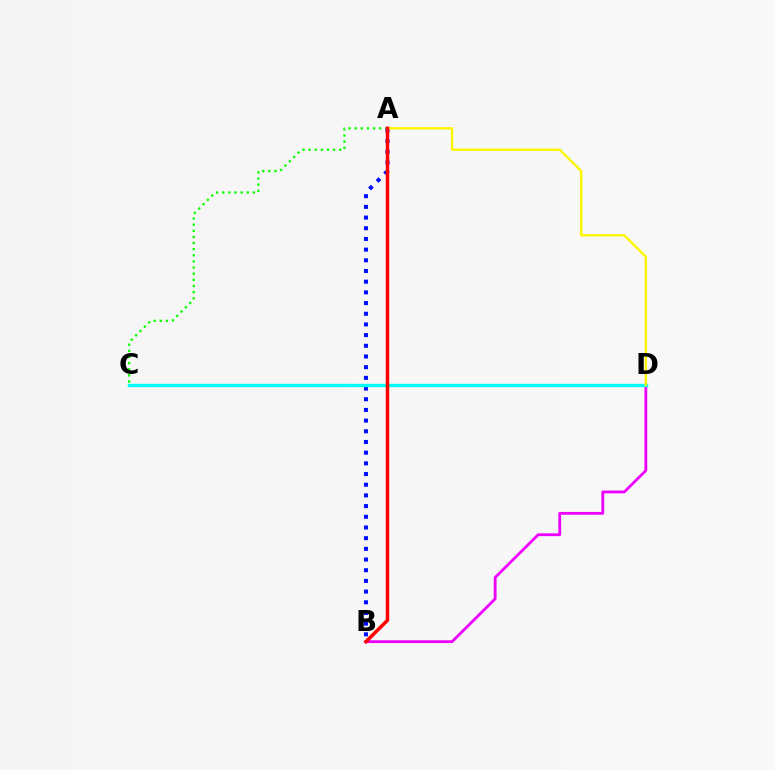{('A', 'C'): [{'color': '#08ff00', 'line_style': 'dotted', 'thickness': 1.67}], ('B', 'D'): [{'color': '#ee00ff', 'line_style': 'solid', 'thickness': 2.03}], ('A', 'B'): [{'color': '#0010ff', 'line_style': 'dotted', 'thickness': 2.9}, {'color': '#ff0000', 'line_style': 'solid', 'thickness': 2.51}], ('C', 'D'): [{'color': '#00fff6', 'line_style': 'solid', 'thickness': 2.42}], ('A', 'D'): [{'color': '#fcf500', 'line_style': 'solid', 'thickness': 1.71}]}